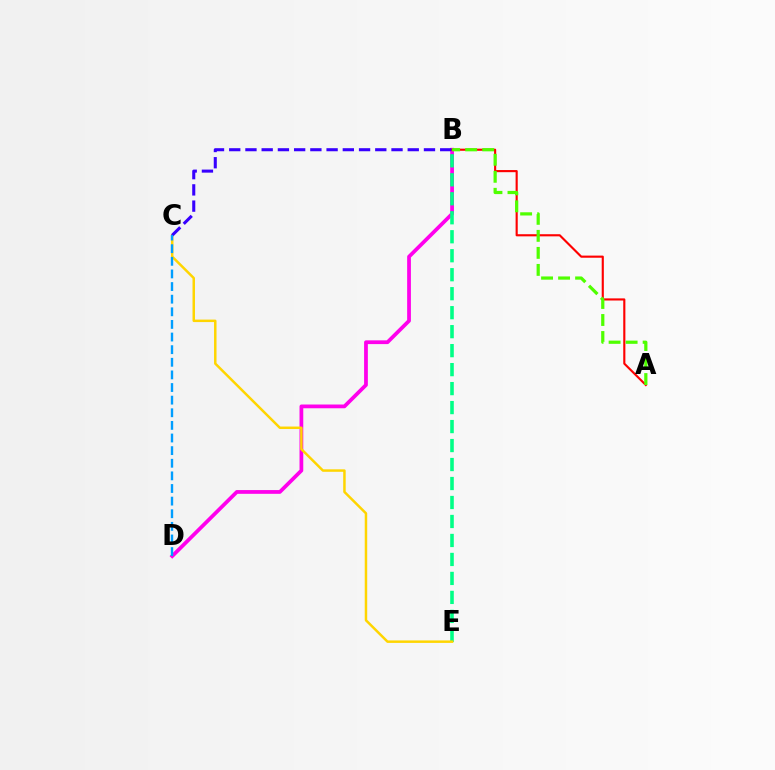{('B', 'D'): [{'color': '#ff00ed', 'line_style': 'solid', 'thickness': 2.7}], ('A', 'B'): [{'color': '#ff0000', 'line_style': 'solid', 'thickness': 1.54}, {'color': '#4fff00', 'line_style': 'dashed', 'thickness': 2.31}], ('B', 'E'): [{'color': '#00ff86', 'line_style': 'dashed', 'thickness': 2.58}], ('C', 'E'): [{'color': '#ffd500', 'line_style': 'solid', 'thickness': 1.79}], ('B', 'C'): [{'color': '#3700ff', 'line_style': 'dashed', 'thickness': 2.2}], ('C', 'D'): [{'color': '#009eff', 'line_style': 'dashed', 'thickness': 1.71}]}